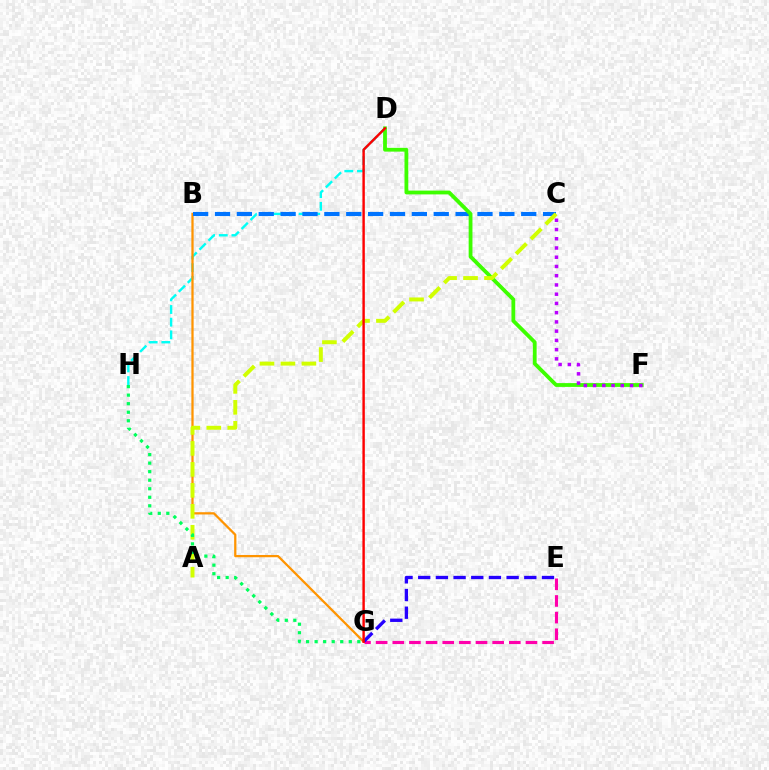{('D', 'H'): [{'color': '#00fff6', 'line_style': 'dashed', 'thickness': 1.72}], ('B', 'G'): [{'color': '#ff9400', 'line_style': 'solid', 'thickness': 1.62}], ('B', 'C'): [{'color': '#0074ff', 'line_style': 'dashed', 'thickness': 2.97}], ('E', 'G'): [{'color': '#ff00ac', 'line_style': 'dashed', 'thickness': 2.26}, {'color': '#2500ff', 'line_style': 'dashed', 'thickness': 2.4}], ('D', 'F'): [{'color': '#3dff00', 'line_style': 'solid', 'thickness': 2.73}], ('A', 'C'): [{'color': '#d1ff00', 'line_style': 'dashed', 'thickness': 2.85}], ('G', 'H'): [{'color': '#00ff5c', 'line_style': 'dotted', 'thickness': 2.32}], ('D', 'G'): [{'color': '#ff0000', 'line_style': 'solid', 'thickness': 1.74}], ('C', 'F'): [{'color': '#b900ff', 'line_style': 'dotted', 'thickness': 2.51}]}